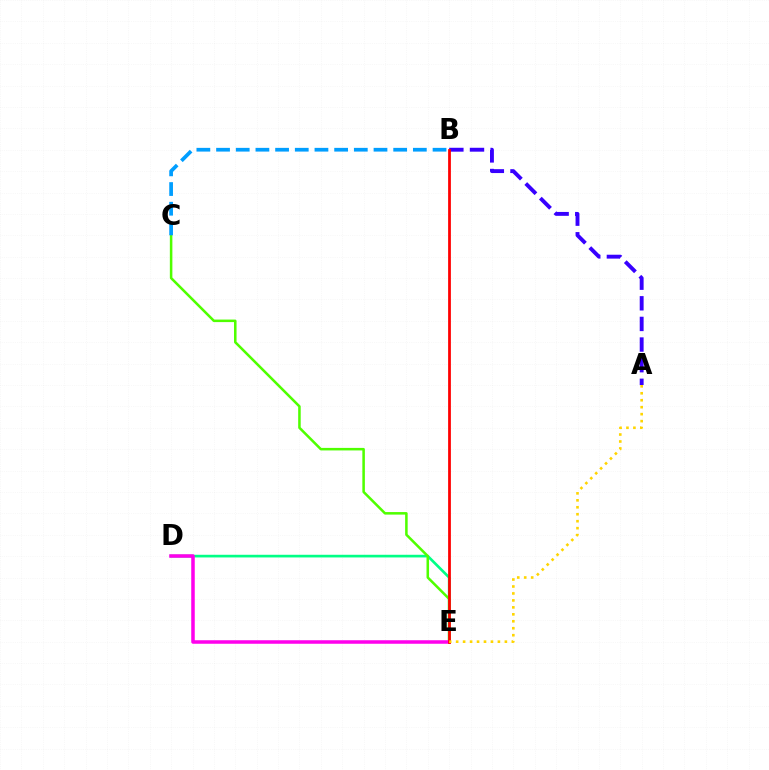{('D', 'E'): [{'color': '#00ff86', 'line_style': 'solid', 'thickness': 1.92}, {'color': '#ff00ed', 'line_style': 'solid', 'thickness': 2.54}], ('A', 'B'): [{'color': '#3700ff', 'line_style': 'dashed', 'thickness': 2.8}], ('C', 'E'): [{'color': '#4fff00', 'line_style': 'solid', 'thickness': 1.83}], ('B', 'C'): [{'color': '#009eff', 'line_style': 'dashed', 'thickness': 2.67}], ('B', 'E'): [{'color': '#ff0000', 'line_style': 'solid', 'thickness': 1.99}], ('A', 'E'): [{'color': '#ffd500', 'line_style': 'dotted', 'thickness': 1.89}]}